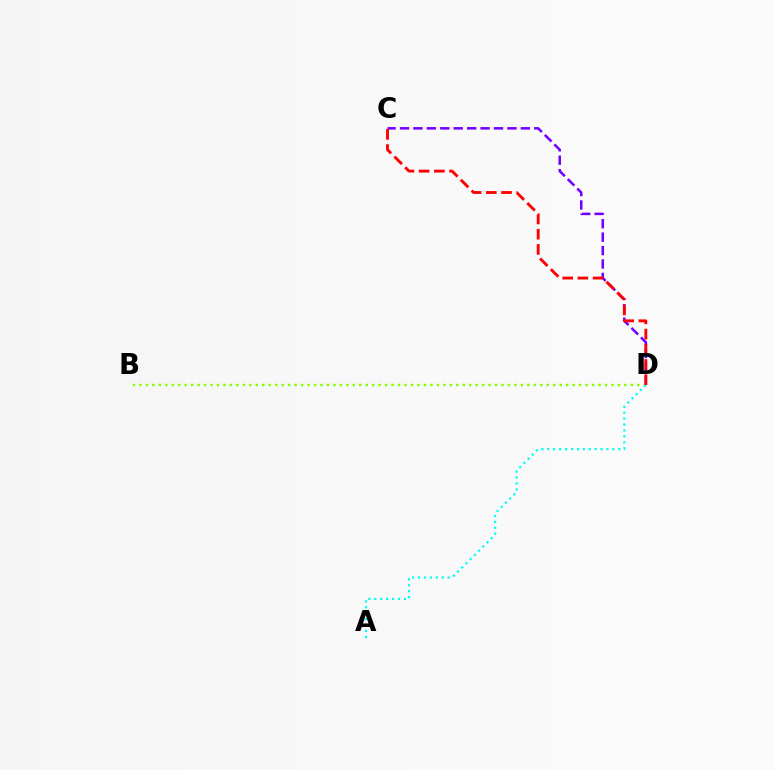{('C', 'D'): [{'color': '#7200ff', 'line_style': 'dashed', 'thickness': 1.82}, {'color': '#ff0000', 'line_style': 'dashed', 'thickness': 2.06}], ('B', 'D'): [{'color': '#84ff00', 'line_style': 'dotted', 'thickness': 1.76}], ('A', 'D'): [{'color': '#00fff6', 'line_style': 'dotted', 'thickness': 1.61}]}